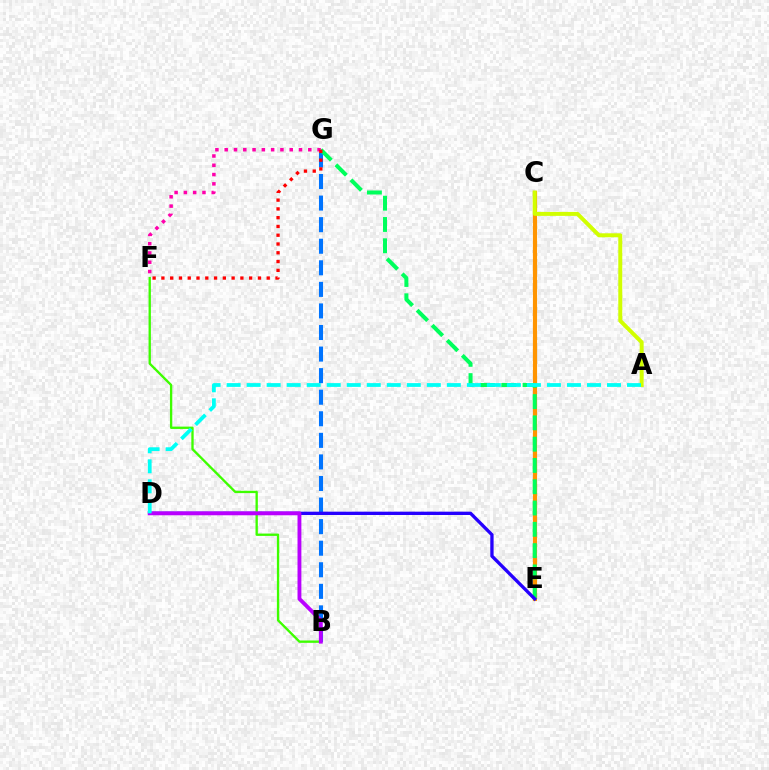{('C', 'E'): [{'color': '#ff9400', 'line_style': 'solid', 'thickness': 3.0}], ('A', 'C'): [{'color': '#d1ff00', 'line_style': 'solid', 'thickness': 2.86}], ('B', 'G'): [{'color': '#0074ff', 'line_style': 'dashed', 'thickness': 2.93}], ('F', 'G'): [{'color': '#ff00ac', 'line_style': 'dotted', 'thickness': 2.52}, {'color': '#ff0000', 'line_style': 'dotted', 'thickness': 2.38}], ('E', 'G'): [{'color': '#00ff5c', 'line_style': 'dashed', 'thickness': 2.89}], ('D', 'E'): [{'color': '#2500ff', 'line_style': 'solid', 'thickness': 2.39}], ('B', 'F'): [{'color': '#3dff00', 'line_style': 'solid', 'thickness': 1.68}], ('B', 'D'): [{'color': '#b900ff', 'line_style': 'solid', 'thickness': 2.78}], ('A', 'D'): [{'color': '#00fff6', 'line_style': 'dashed', 'thickness': 2.72}]}